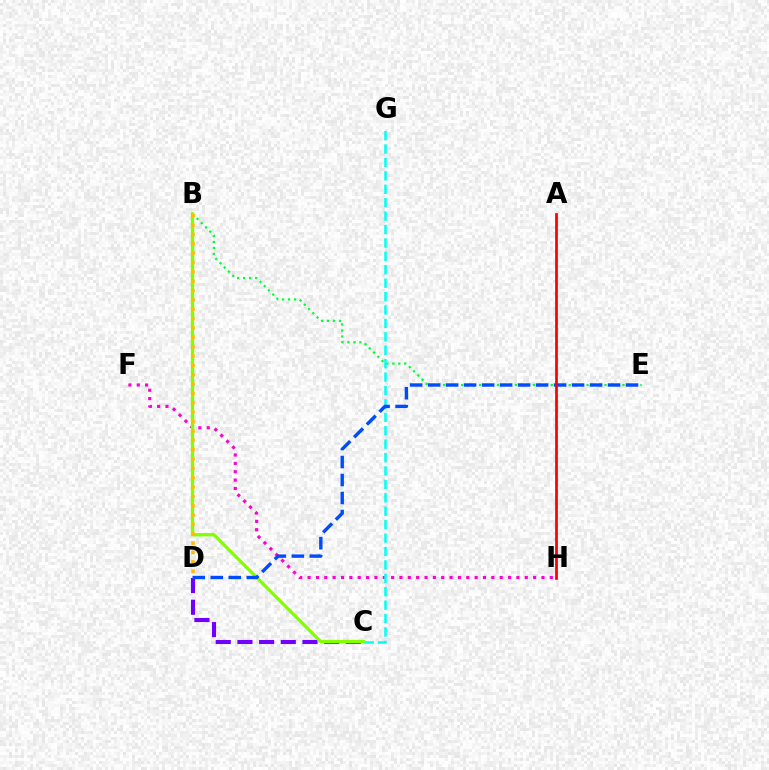{('C', 'D'): [{'color': '#7200ff', 'line_style': 'dashed', 'thickness': 2.94}], ('B', 'E'): [{'color': '#00ff39', 'line_style': 'dotted', 'thickness': 1.62}], ('F', 'H'): [{'color': '#ff00cf', 'line_style': 'dotted', 'thickness': 2.27}], ('B', 'C'): [{'color': '#84ff00', 'line_style': 'solid', 'thickness': 2.39}], ('C', 'G'): [{'color': '#00fff6', 'line_style': 'dashed', 'thickness': 1.82}], ('B', 'D'): [{'color': '#ffbd00', 'line_style': 'dotted', 'thickness': 2.54}], ('D', 'E'): [{'color': '#004bff', 'line_style': 'dashed', 'thickness': 2.44}], ('A', 'H'): [{'color': '#ff0000', 'line_style': 'solid', 'thickness': 1.97}]}